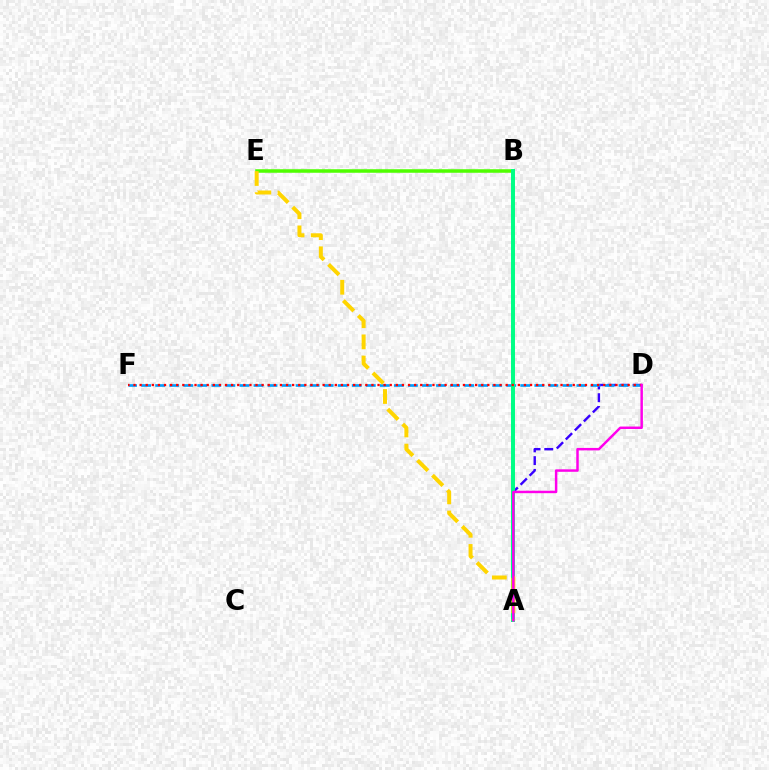{('A', 'D'): [{'color': '#3700ff', 'line_style': 'dashed', 'thickness': 1.73}, {'color': '#ff00ed', 'line_style': 'solid', 'thickness': 1.78}], ('D', 'F'): [{'color': '#009eff', 'line_style': 'dashed', 'thickness': 1.91}, {'color': '#ff0000', 'line_style': 'dotted', 'thickness': 1.66}], ('B', 'E'): [{'color': '#4fff00', 'line_style': 'solid', 'thickness': 2.54}], ('A', 'B'): [{'color': '#00ff86', 'line_style': 'solid', 'thickness': 2.86}], ('A', 'E'): [{'color': '#ffd500', 'line_style': 'dashed', 'thickness': 2.87}]}